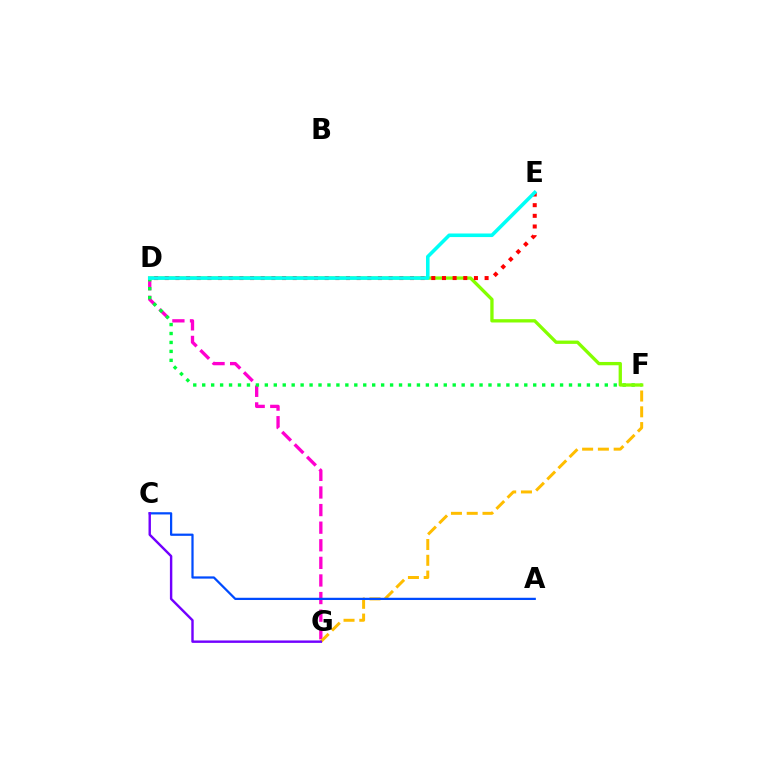{('D', 'G'): [{'color': '#ff00cf', 'line_style': 'dashed', 'thickness': 2.39}], ('F', 'G'): [{'color': '#ffbd00', 'line_style': 'dashed', 'thickness': 2.14}], ('A', 'C'): [{'color': '#004bff', 'line_style': 'solid', 'thickness': 1.61}], ('D', 'F'): [{'color': '#00ff39', 'line_style': 'dotted', 'thickness': 2.43}, {'color': '#84ff00', 'line_style': 'solid', 'thickness': 2.38}], ('D', 'E'): [{'color': '#ff0000', 'line_style': 'dotted', 'thickness': 2.9}, {'color': '#00fff6', 'line_style': 'solid', 'thickness': 2.57}], ('C', 'G'): [{'color': '#7200ff', 'line_style': 'solid', 'thickness': 1.74}]}